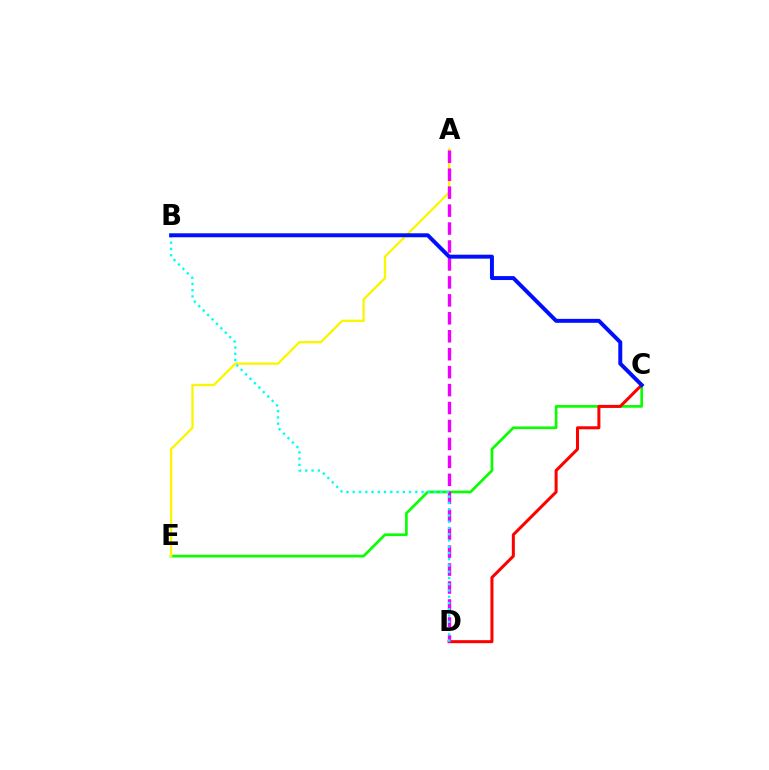{('C', 'E'): [{'color': '#08ff00', 'line_style': 'solid', 'thickness': 1.93}], ('A', 'E'): [{'color': '#fcf500', 'line_style': 'solid', 'thickness': 1.67}], ('C', 'D'): [{'color': '#ff0000', 'line_style': 'solid', 'thickness': 2.18}], ('A', 'D'): [{'color': '#ee00ff', 'line_style': 'dashed', 'thickness': 2.44}], ('B', 'D'): [{'color': '#00fff6', 'line_style': 'dotted', 'thickness': 1.7}], ('B', 'C'): [{'color': '#0010ff', 'line_style': 'solid', 'thickness': 2.85}]}